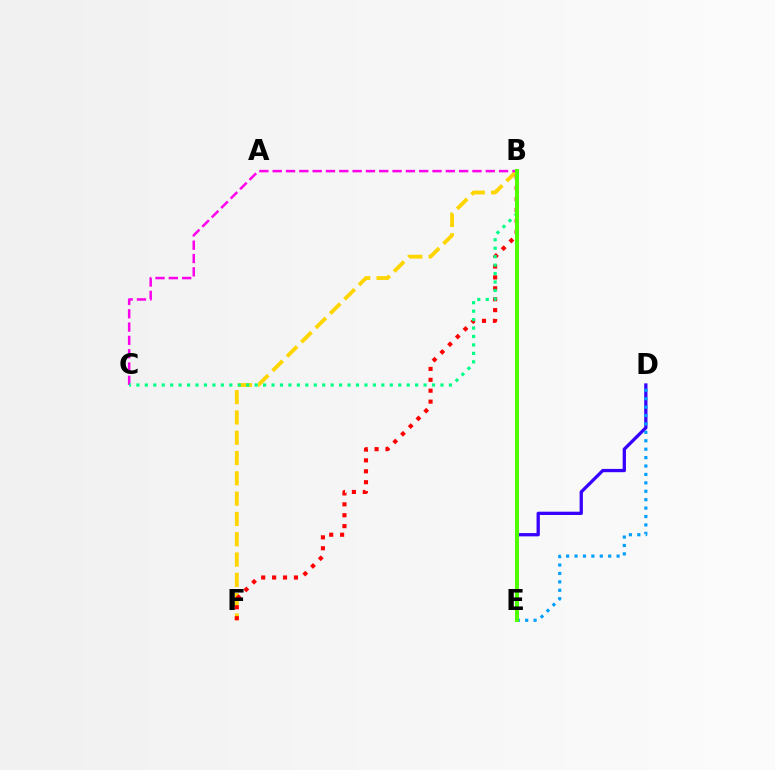{('B', 'F'): [{'color': '#ffd500', 'line_style': 'dashed', 'thickness': 2.76}, {'color': '#ff0000', 'line_style': 'dotted', 'thickness': 2.96}], ('D', 'E'): [{'color': '#3700ff', 'line_style': 'solid', 'thickness': 2.36}, {'color': '#009eff', 'line_style': 'dotted', 'thickness': 2.29}], ('B', 'C'): [{'color': '#ff00ed', 'line_style': 'dashed', 'thickness': 1.81}, {'color': '#00ff86', 'line_style': 'dotted', 'thickness': 2.29}], ('B', 'E'): [{'color': '#4fff00', 'line_style': 'solid', 'thickness': 2.87}]}